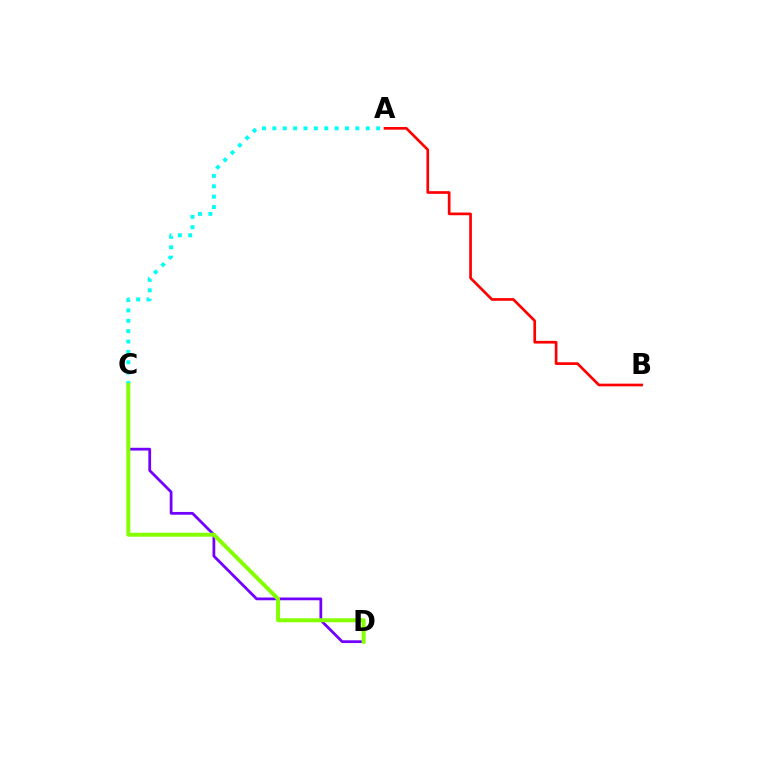{('C', 'D'): [{'color': '#7200ff', 'line_style': 'solid', 'thickness': 1.99}, {'color': '#84ff00', 'line_style': 'solid', 'thickness': 2.86}], ('A', 'C'): [{'color': '#00fff6', 'line_style': 'dotted', 'thickness': 2.82}], ('A', 'B'): [{'color': '#ff0000', 'line_style': 'solid', 'thickness': 1.93}]}